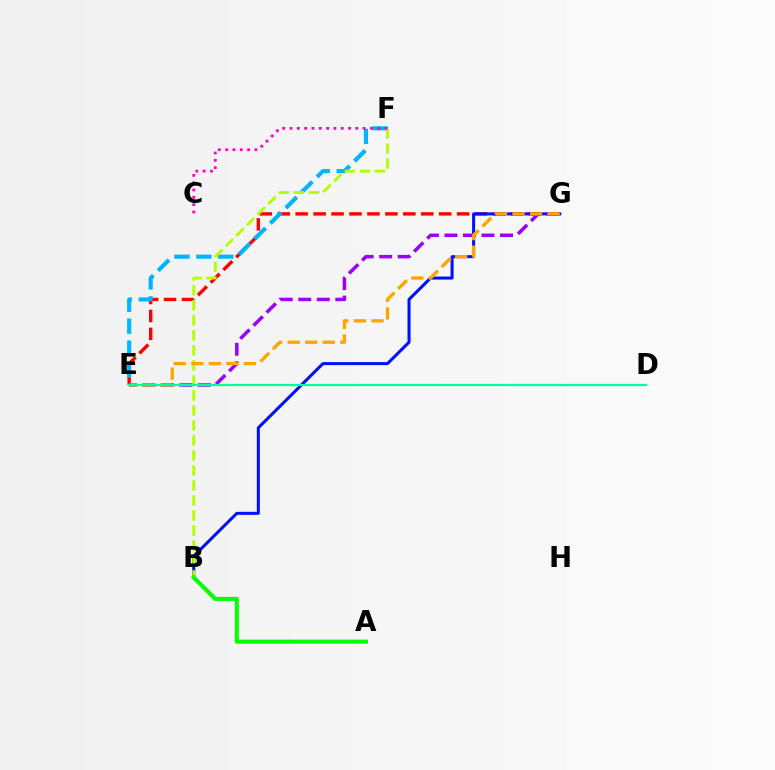{('E', 'G'): [{'color': '#ff0000', 'line_style': 'dashed', 'thickness': 2.44}, {'color': '#9b00ff', 'line_style': 'dashed', 'thickness': 2.52}, {'color': '#ffa500', 'line_style': 'dashed', 'thickness': 2.38}], ('B', 'G'): [{'color': '#0010ff', 'line_style': 'solid', 'thickness': 2.18}], ('E', 'F'): [{'color': '#00b5ff', 'line_style': 'dashed', 'thickness': 2.98}], ('B', 'F'): [{'color': '#b3ff00', 'line_style': 'dashed', 'thickness': 2.04}], ('C', 'F'): [{'color': '#ff00bd', 'line_style': 'dotted', 'thickness': 1.99}], ('A', 'B'): [{'color': '#08ff00', 'line_style': 'solid', 'thickness': 2.94}], ('D', 'E'): [{'color': '#00ff9d', 'line_style': 'solid', 'thickness': 1.62}]}